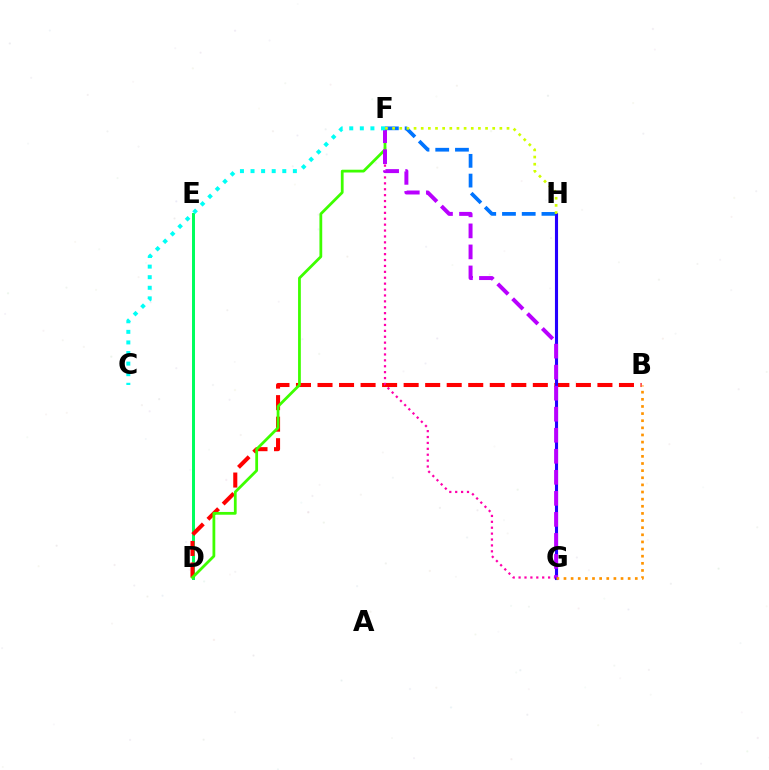{('D', 'E'): [{'color': '#00ff5c', 'line_style': 'solid', 'thickness': 2.15}], ('B', 'D'): [{'color': '#ff0000', 'line_style': 'dashed', 'thickness': 2.93}], ('F', 'G'): [{'color': '#ff00ac', 'line_style': 'dotted', 'thickness': 1.6}, {'color': '#b900ff', 'line_style': 'dashed', 'thickness': 2.86}], ('D', 'F'): [{'color': '#3dff00', 'line_style': 'solid', 'thickness': 2.0}], ('G', 'H'): [{'color': '#2500ff', 'line_style': 'solid', 'thickness': 2.24}], ('F', 'H'): [{'color': '#0074ff', 'line_style': 'dashed', 'thickness': 2.68}, {'color': '#d1ff00', 'line_style': 'dotted', 'thickness': 1.94}], ('C', 'F'): [{'color': '#00fff6', 'line_style': 'dotted', 'thickness': 2.88}], ('B', 'G'): [{'color': '#ff9400', 'line_style': 'dotted', 'thickness': 1.94}]}